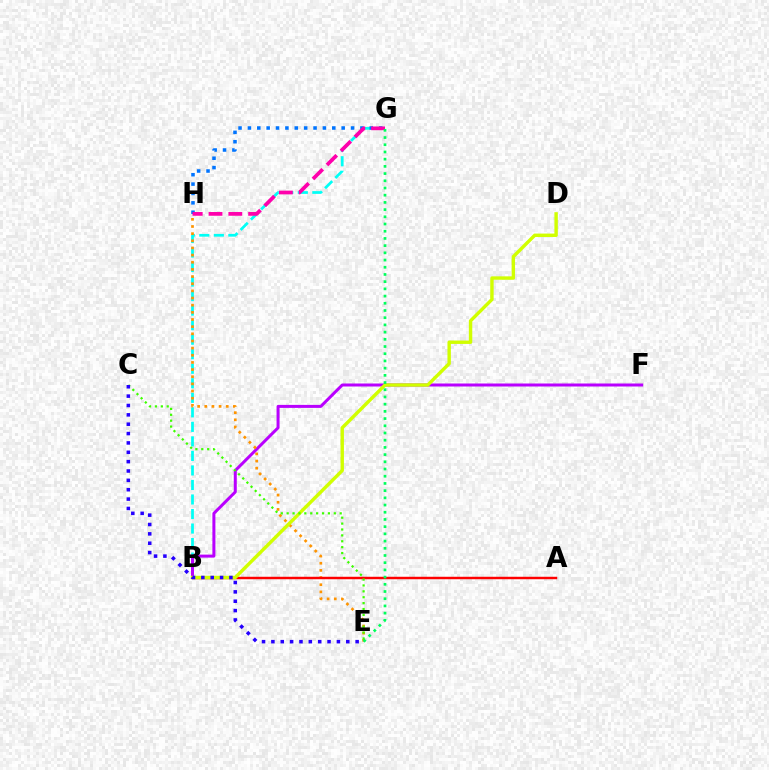{('B', 'G'): [{'color': '#00fff6', 'line_style': 'dashed', 'thickness': 1.97}], ('B', 'F'): [{'color': '#b900ff', 'line_style': 'solid', 'thickness': 2.16}], ('G', 'H'): [{'color': '#0074ff', 'line_style': 'dotted', 'thickness': 2.55}, {'color': '#ff00ac', 'line_style': 'dashed', 'thickness': 2.69}], ('E', 'H'): [{'color': '#ff9400', 'line_style': 'dotted', 'thickness': 1.94}], ('A', 'B'): [{'color': '#ff0000', 'line_style': 'solid', 'thickness': 1.76}], ('B', 'D'): [{'color': '#d1ff00', 'line_style': 'solid', 'thickness': 2.46}], ('C', 'E'): [{'color': '#3dff00', 'line_style': 'dotted', 'thickness': 1.6}, {'color': '#2500ff', 'line_style': 'dotted', 'thickness': 2.54}], ('E', 'G'): [{'color': '#00ff5c', 'line_style': 'dotted', 'thickness': 1.96}]}